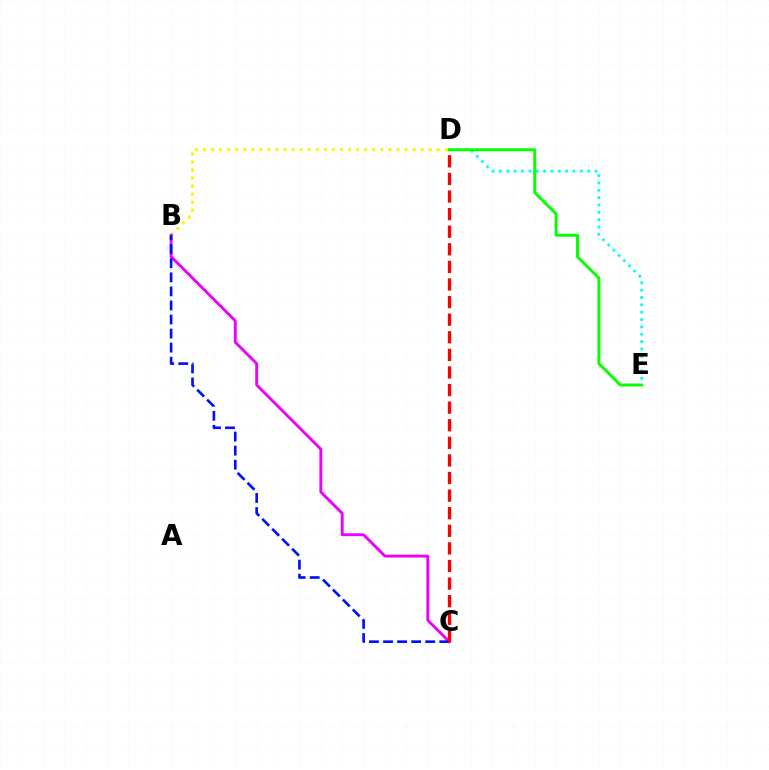{('D', 'E'): [{'color': '#00fff6', 'line_style': 'dotted', 'thickness': 2.0}, {'color': '#08ff00', 'line_style': 'solid', 'thickness': 2.13}], ('B', 'D'): [{'color': '#fcf500', 'line_style': 'dotted', 'thickness': 2.19}], ('B', 'C'): [{'color': '#ee00ff', 'line_style': 'solid', 'thickness': 2.08}, {'color': '#0010ff', 'line_style': 'dashed', 'thickness': 1.91}], ('C', 'D'): [{'color': '#ff0000', 'line_style': 'dashed', 'thickness': 2.39}]}